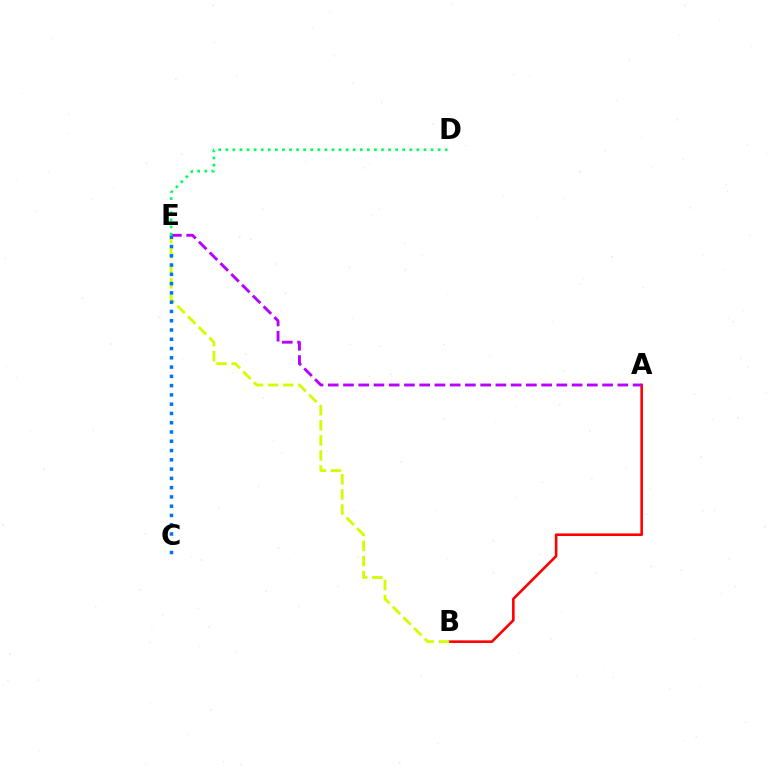{('A', 'B'): [{'color': '#ff0000', 'line_style': 'solid', 'thickness': 1.87}], ('A', 'E'): [{'color': '#b900ff', 'line_style': 'dashed', 'thickness': 2.07}], ('D', 'E'): [{'color': '#00ff5c', 'line_style': 'dotted', 'thickness': 1.92}], ('B', 'E'): [{'color': '#d1ff00', 'line_style': 'dashed', 'thickness': 2.05}], ('C', 'E'): [{'color': '#0074ff', 'line_style': 'dotted', 'thickness': 2.52}]}